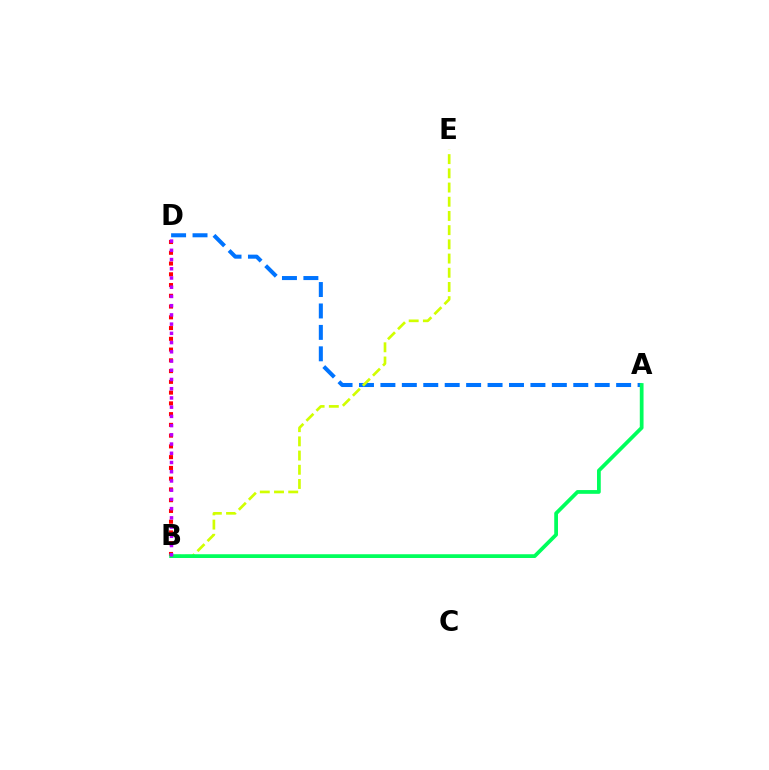{('B', 'D'): [{'color': '#ff0000', 'line_style': 'dotted', 'thickness': 2.92}, {'color': '#b900ff', 'line_style': 'dotted', 'thickness': 2.51}], ('A', 'D'): [{'color': '#0074ff', 'line_style': 'dashed', 'thickness': 2.91}], ('B', 'E'): [{'color': '#d1ff00', 'line_style': 'dashed', 'thickness': 1.93}], ('A', 'B'): [{'color': '#00ff5c', 'line_style': 'solid', 'thickness': 2.7}]}